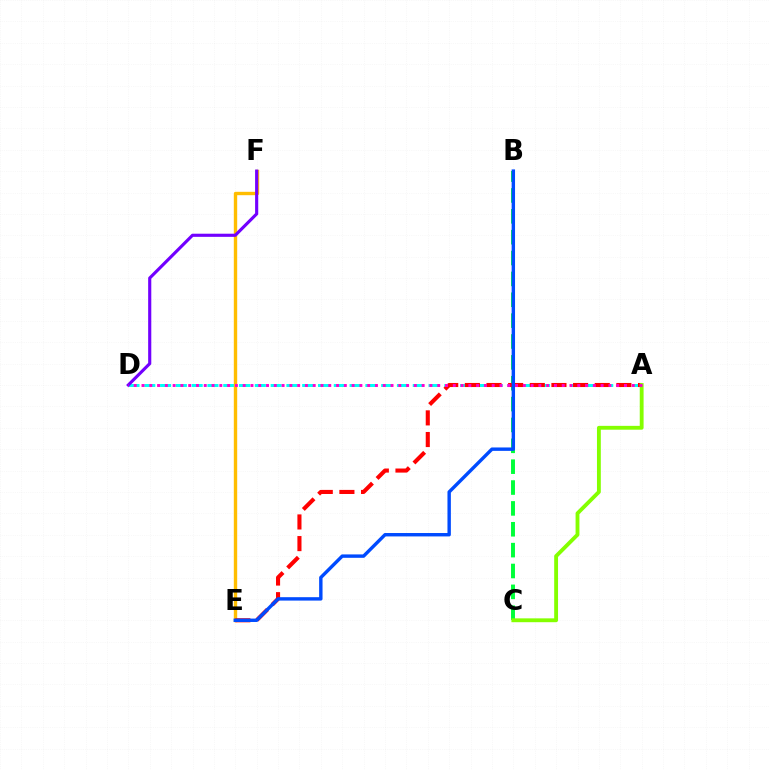{('B', 'C'): [{'color': '#00ff39', 'line_style': 'dashed', 'thickness': 2.83}], ('A', 'D'): [{'color': '#00fff6', 'line_style': 'dashed', 'thickness': 2.15}, {'color': '#ff00cf', 'line_style': 'dotted', 'thickness': 2.11}], ('E', 'F'): [{'color': '#ffbd00', 'line_style': 'solid', 'thickness': 2.44}], ('D', 'F'): [{'color': '#7200ff', 'line_style': 'solid', 'thickness': 2.26}], ('A', 'E'): [{'color': '#ff0000', 'line_style': 'dashed', 'thickness': 2.94}], ('A', 'C'): [{'color': '#84ff00', 'line_style': 'solid', 'thickness': 2.77}], ('B', 'E'): [{'color': '#004bff', 'line_style': 'solid', 'thickness': 2.45}]}